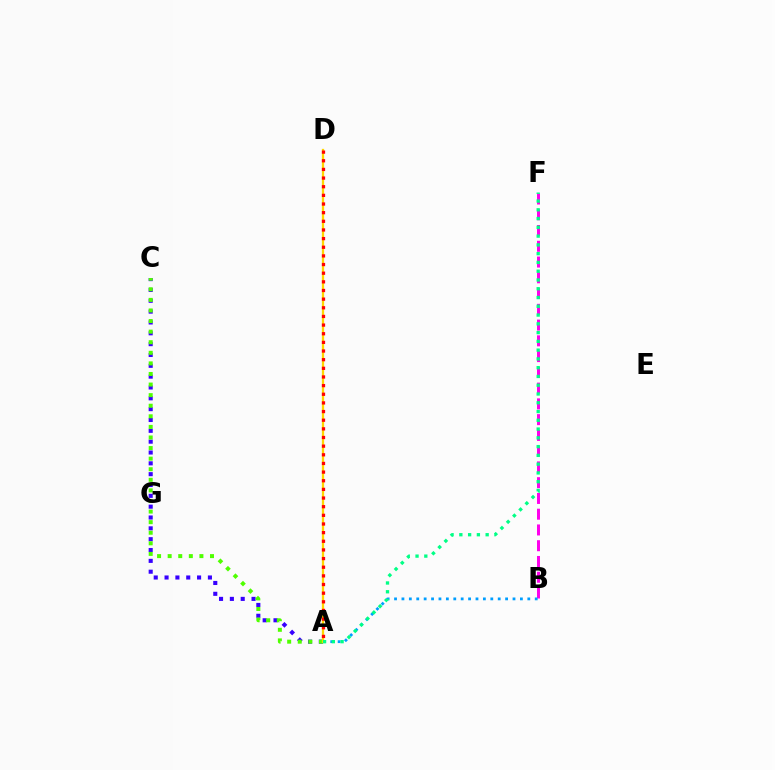{('A', 'C'): [{'color': '#3700ff', 'line_style': 'dotted', 'thickness': 2.94}, {'color': '#4fff00', 'line_style': 'dotted', 'thickness': 2.88}], ('B', 'F'): [{'color': '#ff00ed', 'line_style': 'dashed', 'thickness': 2.14}], ('A', 'B'): [{'color': '#009eff', 'line_style': 'dotted', 'thickness': 2.01}], ('A', 'D'): [{'color': '#ffd500', 'line_style': 'solid', 'thickness': 1.64}, {'color': '#ff0000', 'line_style': 'dotted', 'thickness': 2.35}], ('A', 'F'): [{'color': '#00ff86', 'line_style': 'dotted', 'thickness': 2.38}]}